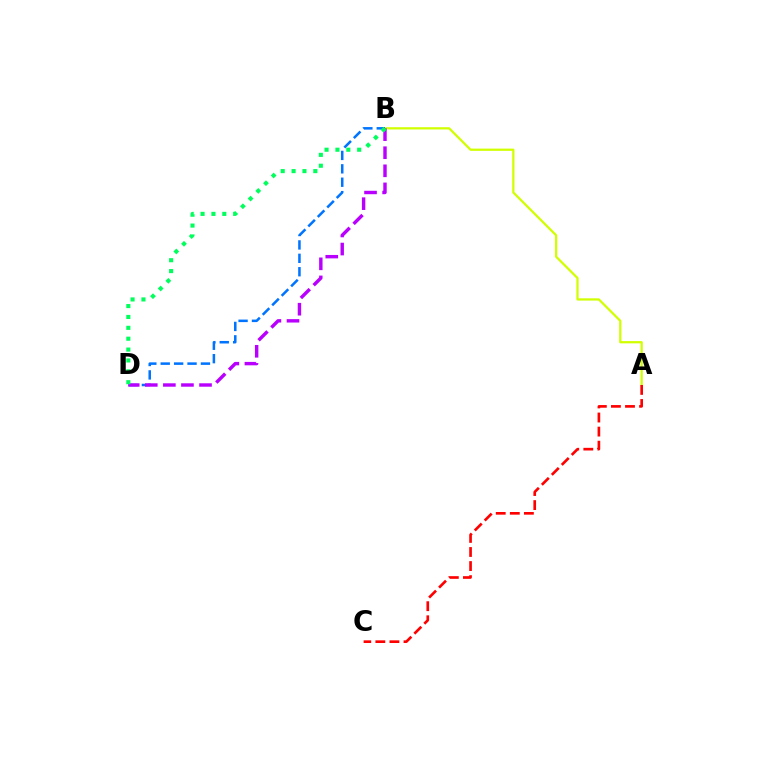{('A', 'B'): [{'color': '#d1ff00', 'line_style': 'solid', 'thickness': 1.62}], ('B', 'D'): [{'color': '#0074ff', 'line_style': 'dashed', 'thickness': 1.82}, {'color': '#b900ff', 'line_style': 'dashed', 'thickness': 2.46}, {'color': '#00ff5c', 'line_style': 'dotted', 'thickness': 2.95}], ('A', 'C'): [{'color': '#ff0000', 'line_style': 'dashed', 'thickness': 1.91}]}